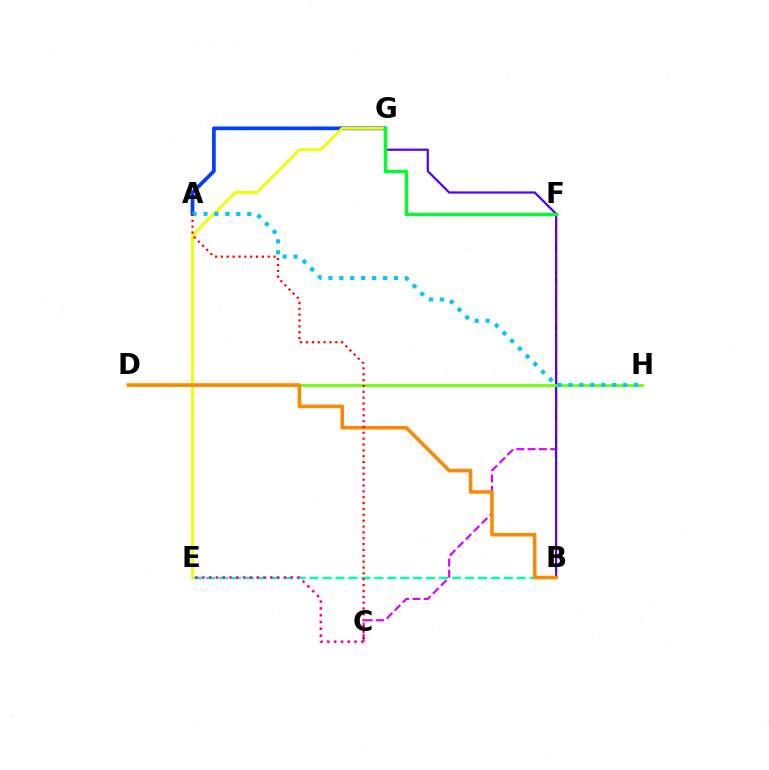{('C', 'F'): [{'color': '#d600ff', 'line_style': 'dashed', 'thickness': 1.54}], ('A', 'G'): [{'color': '#003fff', 'line_style': 'solid', 'thickness': 2.67}], ('B', 'E'): [{'color': '#00ffaf', 'line_style': 'dashed', 'thickness': 1.76}], ('C', 'E'): [{'color': '#ff00a0', 'line_style': 'dotted', 'thickness': 1.85}], ('E', 'G'): [{'color': '#eeff00', 'line_style': 'solid', 'thickness': 2.05}], ('B', 'G'): [{'color': '#4f00ff', 'line_style': 'solid', 'thickness': 1.59}], ('D', 'H'): [{'color': '#66ff00', 'line_style': 'solid', 'thickness': 1.95}], ('F', 'G'): [{'color': '#00ff27', 'line_style': 'solid', 'thickness': 2.42}], ('B', 'D'): [{'color': '#ff8800', 'line_style': 'solid', 'thickness': 2.55}], ('A', 'H'): [{'color': '#00c7ff', 'line_style': 'dotted', 'thickness': 2.97}], ('A', 'C'): [{'color': '#ff0000', 'line_style': 'dotted', 'thickness': 1.59}]}